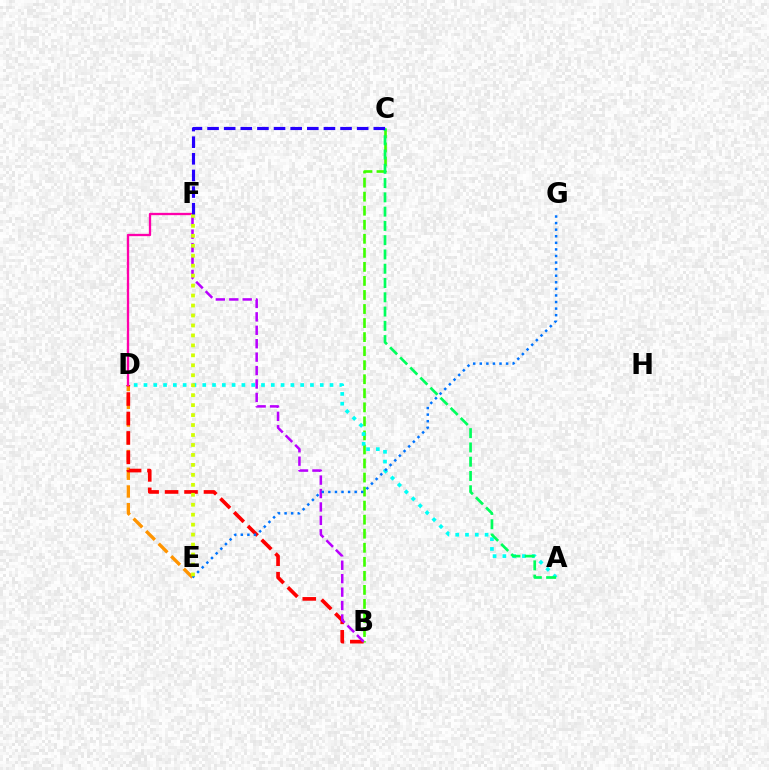{('B', 'C'): [{'color': '#3dff00', 'line_style': 'dashed', 'thickness': 1.91}], ('D', 'E'): [{'color': '#ff9400', 'line_style': 'dashed', 'thickness': 2.41}], ('A', 'D'): [{'color': '#00fff6', 'line_style': 'dotted', 'thickness': 2.66}], ('B', 'D'): [{'color': '#ff0000', 'line_style': 'dashed', 'thickness': 2.64}], ('B', 'F'): [{'color': '#b900ff', 'line_style': 'dashed', 'thickness': 1.82}], ('D', 'F'): [{'color': '#ff00ac', 'line_style': 'solid', 'thickness': 1.66}], ('E', 'G'): [{'color': '#0074ff', 'line_style': 'dotted', 'thickness': 1.79}], ('A', 'C'): [{'color': '#00ff5c', 'line_style': 'dashed', 'thickness': 1.94}], ('E', 'F'): [{'color': '#d1ff00', 'line_style': 'dotted', 'thickness': 2.71}], ('C', 'F'): [{'color': '#2500ff', 'line_style': 'dashed', 'thickness': 2.26}]}